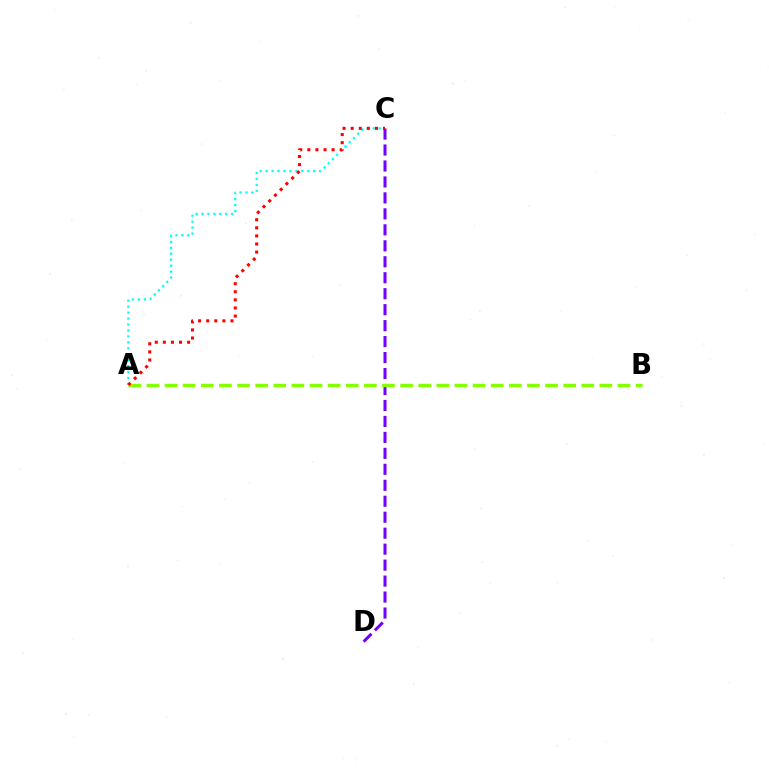{('A', 'C'): [{'color': '#00fff6', 'line_style': 'dotted', 'thickness': 1.61}, {'color': '#ff0000', 'line_style': 'dotted', 'thickness': 2.2}], ('C', 'D'): [{'color': '#7200ff', 'line_style': 'dashed', 'thickness': 2.17}], ('A', 'B'): [{'color': '#84ff00', 'line_style': 'dashed', 'thickness': 2.46}]}